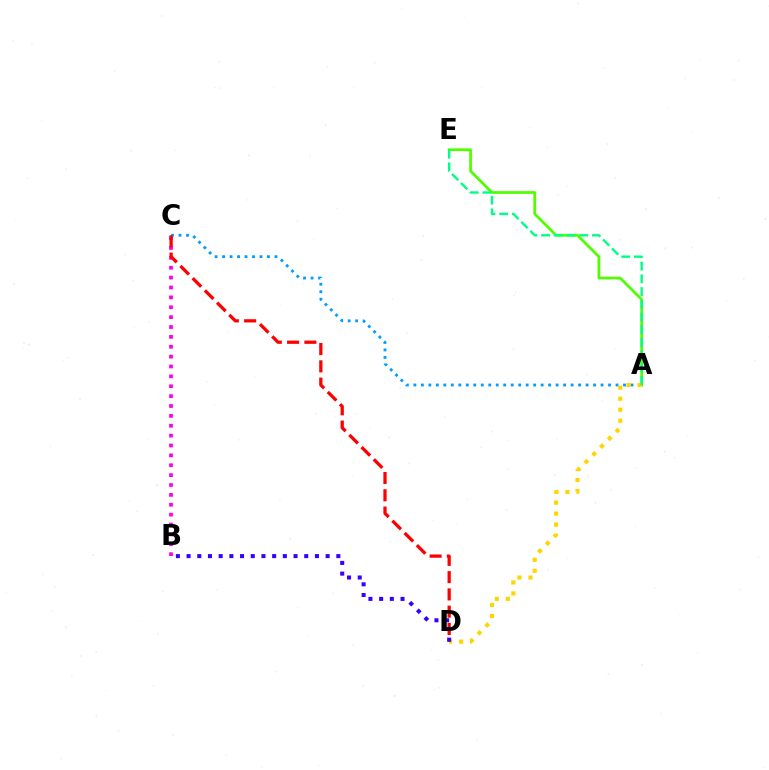{('B', 'C'): [{'color': '#ff00ed', 'line_style': 'dotted', 'thickness': 2.68}], ('A', 'E'): [{'color': '#4fff00', 'line_style': 'solid', 'thickness': 1.99}, {'color': '#00ff86', 'line_style': 'dashed', 'thickness': 1.73}], ('A', 'C'): [{'color': '#009eff', 'line_style': 'dotted', 'thickness': 2.03}], ('A', 'D'): [{'color': '#ffd500', 'line_style': 'dotted', 'thickness': 2.99}], ('C', 'D'): [{'color': '#ff0000', 'line_style': 'dashed', 'thickness': 2.35}], ('B', 'D'): [{'color': '#3700ff', 'line_style': 'dotted', 'thickness': 2.91}]}